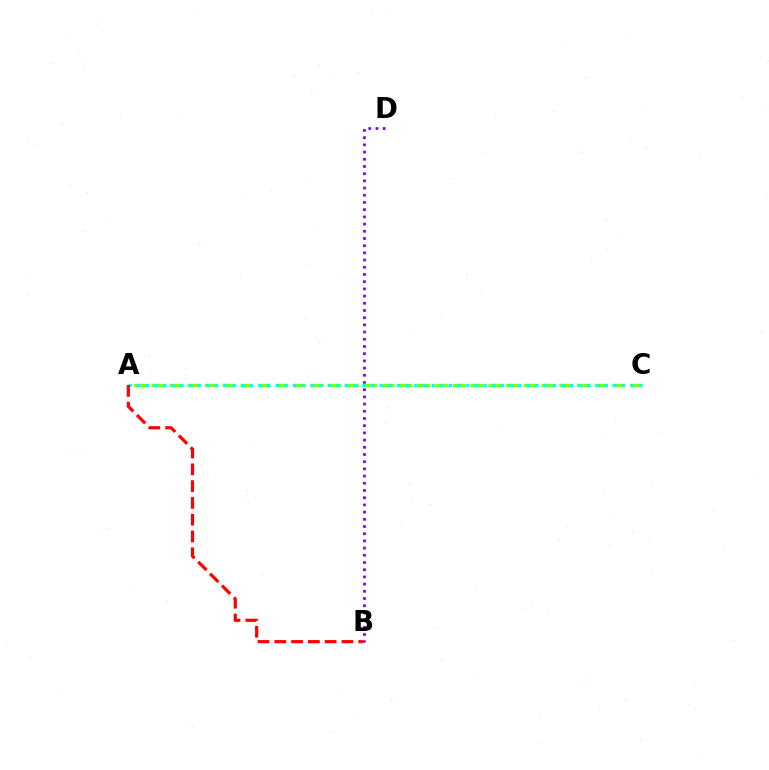{('B', 'D'): [{'color': '#7200ff', 'line_style': 'dotted', 'thickness': 1.96}], ('A', 'C'): [{'color': '#84ff00', 'line_style': 'dashed', 'thickness': 2.41}, {'color': '#00fff6', 'line_style': 'dotted', 'thickness': 2.35}], ('A', 'B'): [{'color': '#ff0000', 'line_style': 'dashed', 'thickness': 2.28}]}